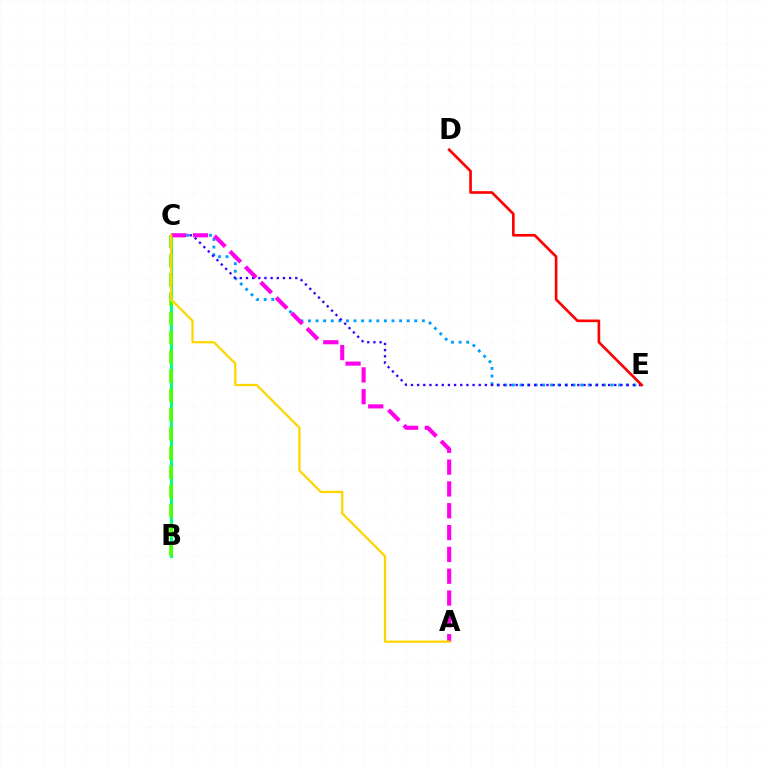{('C', 'E'): [{'color': '#009eff', 'line_style': 'dotted', 'thickness': 2.06}, {'color': '#3700ff', 'line_style': 'dotted', 'thickness': 1.67}], ('B', 'C'): [{'color': '#00ff86', 'line_style': 'solid', 'thickness': 2.2}, {'color': '#4fff00', 'line_style': 'dashed', 'thickness': 2.61}], ('D', 'E'): [{'color': '#ff0000', 'line_style': 'solid', 'thickness': 1.9}], ('A', 'C'): [{'color': '#ff00ed', 'line_style': 'dashed', 'thickness': 2.96}, {'color': '#ffd500', 'line_style': 'solid', 'thickness': 1.64}]}